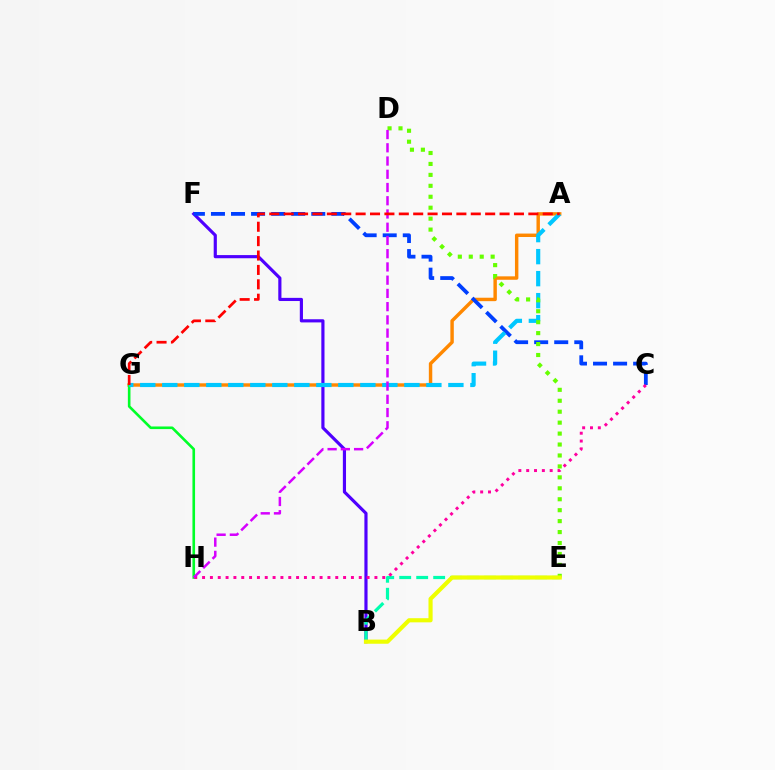{('A', 'G'): [{'color': '#ff8800', 'line_style': 'solid', 'thickness': 2.47}, {'color': '#00c7ff', 'line_style': 'dashed', 'thickness': 2.99}, {'color': '#ff0000', 'line_style': 'dashed', 'thickness': 1.96}], ('B', 'F'): [{'color': '#4f00ff', 'line_style': 'solid', 'thickness': 2.28}], ('C', 'F'): [{'color': '#003fff', 'line_style': 'dashed', 'thickness': 2.73}], ('G', 'H'): [{'color': '#00ff27', 'line_style': 'solid', 'thickness': 1.88}], ('B', 'E'): [{'color': '#00ffaf', 'line_style': 'dashed', 'thickness': 2.31}, {'color': '#eeff00', 'line_style': 'solid', 'thickness': 2.98}], ('C', 'H'): [{'color': '#ff00a0', 'line_style': 'dotted', 'thickness': 2.13}], ('D', 'E'): [{'color': '#66ff00', 'line_style': 'dotted', 'thickness': 2.97}], ('D', 'H'): [{'color': '#d600ff', 'line_style': 'dashed', 'thickness': 1.8}]}